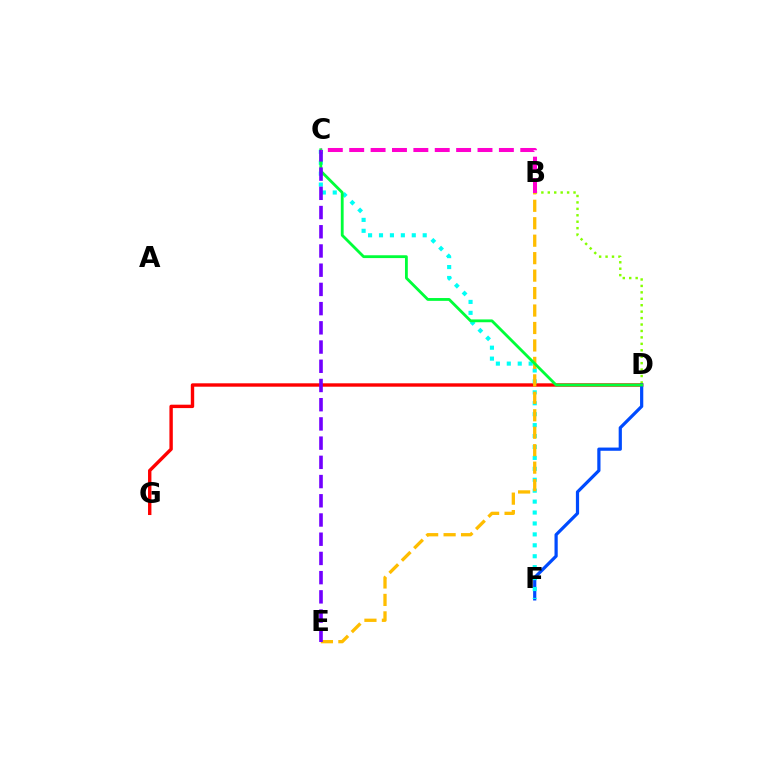{('B', 'D'): [{'color': '#84ff00', 'line_style': 'dotted', 'thickness': 1.75}], ('D', 'G'): [{'color': '#ff0000', 'line_style': 'solid', 'thickness': 2.44}], ('D', 'F'): [{'color': '#004bff', 'line_style': 'solid', 'thickness': 2.31}], ('C', 'F'): [{'color': '#00fff6', 'line_style': 'dotted', 'thickness': 2.97}], ('B', 'E'): [{'color': '#ffbd00', 'line_style': 'dashed', 'thickness': 2.37}], ('C', 'D'): [{'color': '#00ff39', 'line_style': 'solid', 'thickness': 2.03}], ('C', 'E'): [{'color': '#7200ff', 'line_style': 'dashed', 'thickness': 2.61}], ('B', 'C'): [{'color': '#ff00cf', 'line_style': 'dashed', 'thickness': 2.9}]}